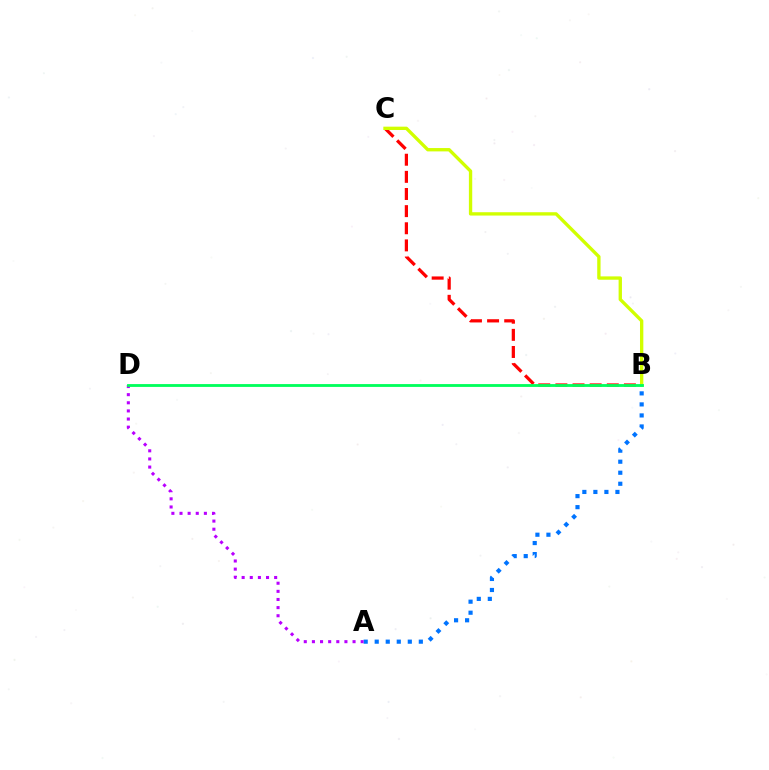{('A', 'B'): [{'color': '#0074ff', 'line_style': 'dotted', 'thickness': 3.0}], ('B', 'C'): [{'color': '#ff0000', 'line_style': 'dashed', 'thickness': 2.33}, {'color': '#d1ff00', 'line_style': 'solid', 'thickness': 2.41}], ('A', 'D'): [{'color': '#b900ff', 'line_style': 'dotted', 'thickness': 2.21}], ('B', 'D'): [{'color': '#00ff5c', 'line_style': 'solid', 'thickness': 2.04}]}